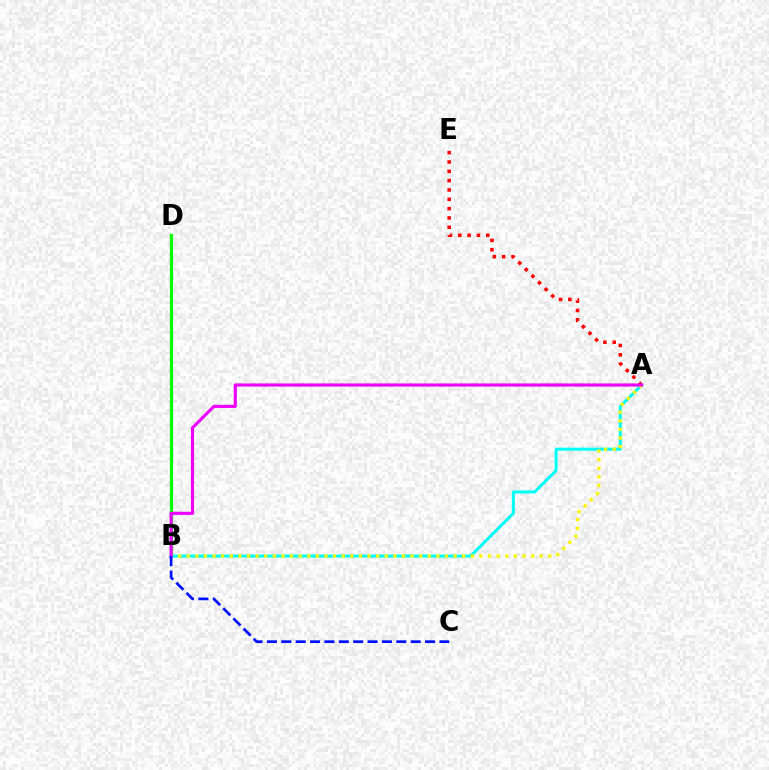{('A', 'E'): [{'color': '#ff0000', 'line_style': 'dotted', 'thickness': 2.53}], ('B', 'D'): [{'color': '#08ff00', 'line_style': 'solid', 'thickness': 2.36}], ('A', 'B'): [{'color': '#00fff6', 'line_style': 'solid', 'thickness': 2.18}, {'color': '#fcf500', 'line_style': 'dotted', 'thickness': 2.34}, {'color': '#ee00ff', 'line_style': 'solid', 'thickness': 2.25}], ('B', 'C'): [{'color': '#0010ff', 'line_style': 'dashed', 'thickness': 1.95}]}